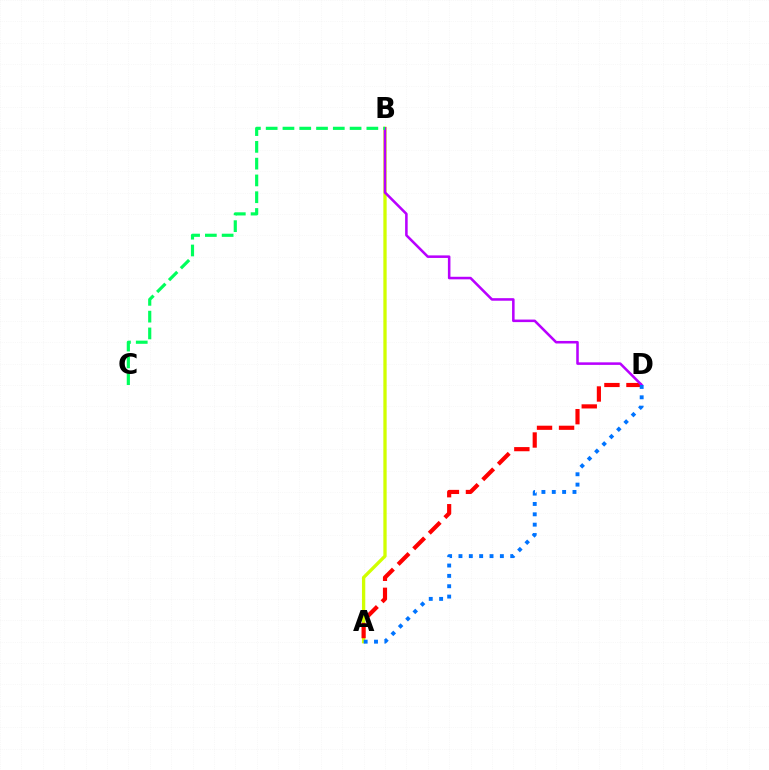{('A', 'B'): [{'color': '#d1ff00', 'line_style': 'solid', 'thickness': 2.38}], ('A', 'D'): [{'color': '#ff0000', 'line_style': 'dashed', 'thickness': 2.99}, {'color': '#0074ff', 'line_style': 'dotted', 'thickness': 2.81}], ('B', 'D'): [{'color': '#b900ff', 'line_style': 'solid', 'thickness': 1.84}], ('B', 'C'): [{'color': '#00ff5c', 'line_style': 'dashed', 'thickness': 2.28}]}